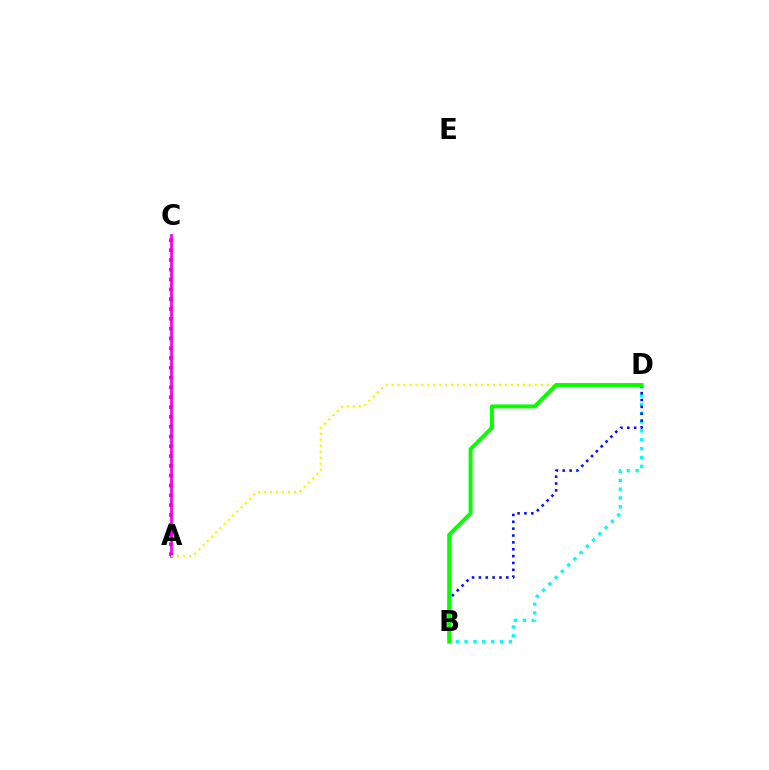{('A', 'C'): [{'color': '#ff0000', 'line_style': 'dotted', 'thickness': 2.66}, {'color': '#ee00ff', 'line_style': 'solid', 'thickness': 1.96}], ('B', 'D'): [{'color': '#00fff6', 'line_style': 'dotted', 'thickness': 2.4}, {'color': '#0010ff', 'line_style': 'dotted', 'thickness': 1.86}, {'color': '#08ff00', 'line_style': 'solid', 'thickness': 2.83}], ('A', 'D'): [{'color': '#fcf500', 'line_style': 'dotted', 'thickness': 1.62}]}